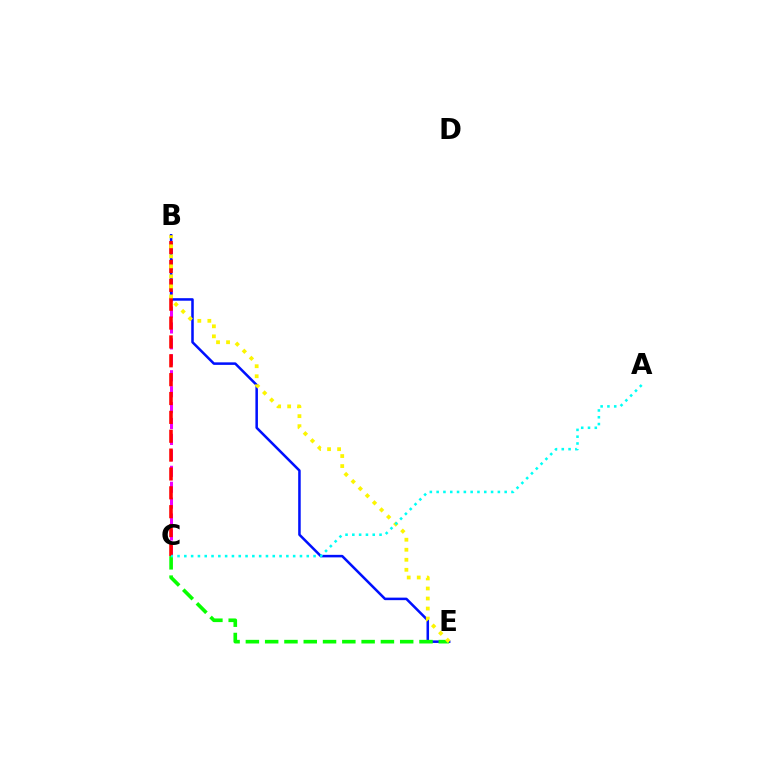{('B', 'C'): [{'color': '#ee00ff', 'line_style': 'dashed', 'thickness': 2.16}, {'color': '#ff0000', 'line_style': 'dashed', 'thickness': 2.56}], ('B', 'E'): [{'color': '#0010ff', 'line_style': 'solid', 'thickness': 1.82}, {'color': '#fcf500', 'line_style': 'dotted', 'thickness': 2.72}], ('C', 'E'): [{'color': '#08ff00', 'line_style': 'dashed', 'thickness': 2.62}], ('A', 'C'): [{'color': '#00fff6', 'line_style': 'dotted', 'thickness': 1.85}]}